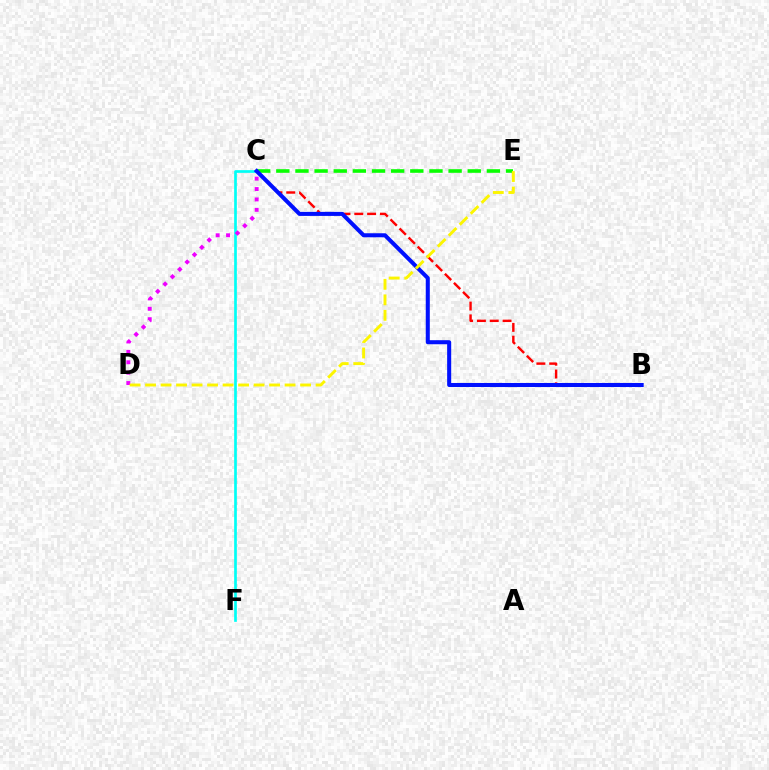{('B', 'C'): [{'color': '#ff0000', 'line_style': 'dashed', 'thickness': 1.74}, {'color': '#0010ff', 'line_style': 'solid', 'thickness': 2.91}], ('C', 'F'): [{'color': '#00fff6', 'line_style': 'solid', 'thickness': 1.93}], ('C', 'E'): [{'color': '#08ff00', 'line_style': 'dashed', 'thickness': 2.6}], ('C', 'D'): [{'color': '#ee00ff', 'line_style': 'dotted', 'thickness': 2.82}], ('D', 'E'): [{'color': '#fcf500', 'line_style': 'dashed', 'thickness': 2.11}]}